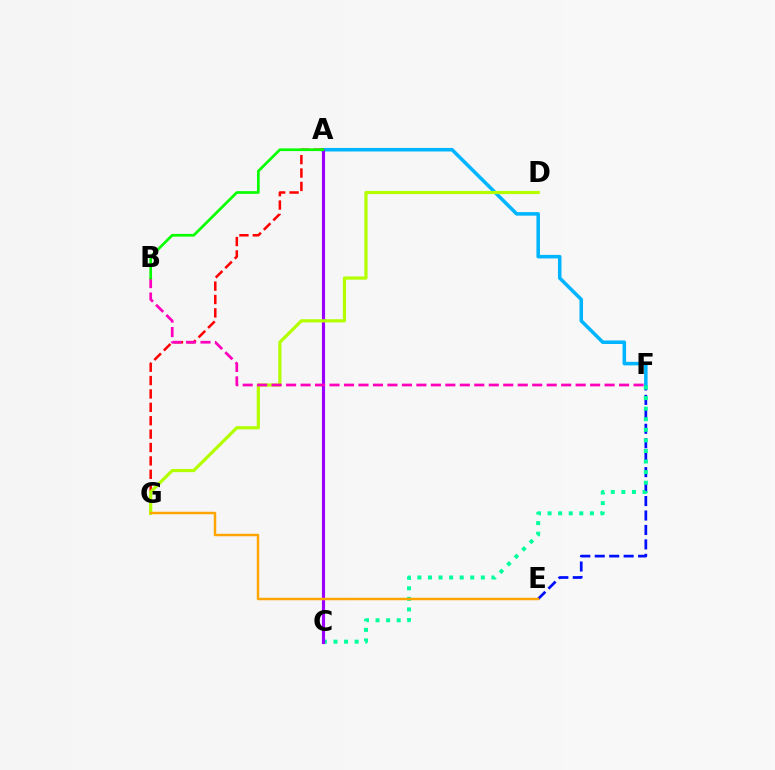{('E', 'F'): [{'color': '#0010ff', 'line_style': 'dashed', 'thickness': 1.96}], ('A', 'F'): [{'color': '#00b5ff', 'line_style': 'solid', 'thickness': 2.54}], ('C', 'F'): [{'color': '#00ff9d', 'line_style': 'dotted', 'thickness': 2.87}], ('A', 'G'): [{'color': '#ff0000', 'line_style': 'dashed', 'thickness': 1.82}], ('A', 'C'): [{'color': '#9b00ff', 'line_style': 'solid', 'thickness': 2.25}], ('D', 'G'): [{'color': '#b3ff00', 'line_style': 'solid', 'thickness': 2.3}], ('B', 'F'): [{'color': '#ff00bd', 'line_style': 'dashed', 'thickness': 1.97}], ('A', 'B'): [{'color': '#08ff00', 'line_style': 'solid', 'thickness': 1.95}], ('E', 'G'): [{'color': '#ffa500', 'line_style': 'solid', 'thickness': 1.78}]}